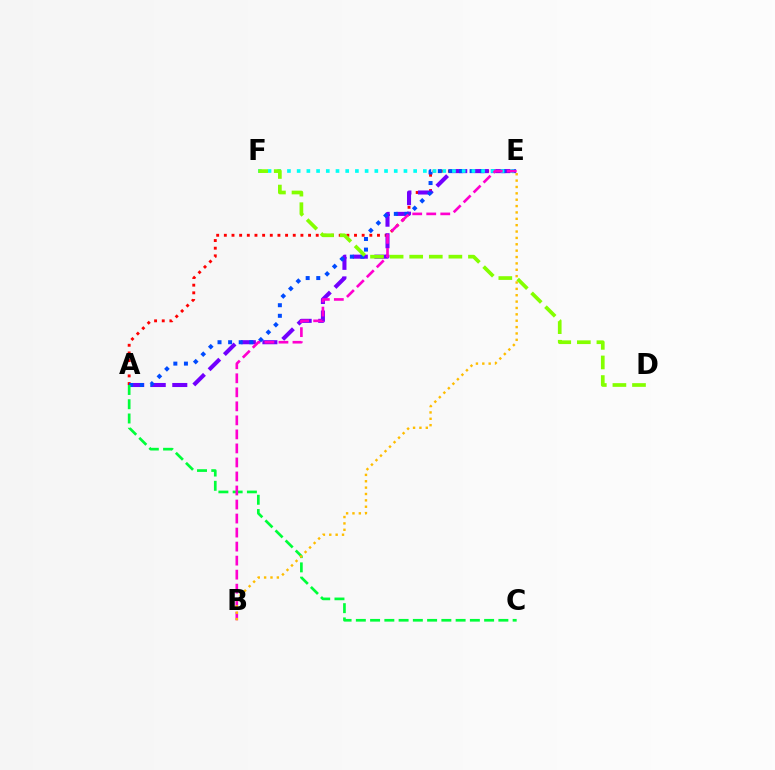{('A', 'E'): [{'color': '#ff0000', 'line_style': 'dotted', 'thickness': 2.08}, {'color': '#7200ff', 'line_style': 'dashed', 'thickness': 2.93}, {'color': '#004bff', 'line_style': 'dotted', 'thickness': 2.88}], ('A', 'C'): [{'color': '#00ff39', 'line_style': 'dashed', 'thickness': 1.94}], ('E', 'F'): [{'color': '#00fff6', 'line_style': 'dotted', 'thickness': 2.64}], ('B', 'E'): [{'color': '#ff00cf', 'line_style': 'dashed', 'thickness': 1.91}, {'color': '#ffbd00', 'line_style': 'dotted', 'thickness': 1.73}], ('D', 'F'): [{'color': '#84ff00', 'line_style': 'dashed', 'thickness': 2.66}]}